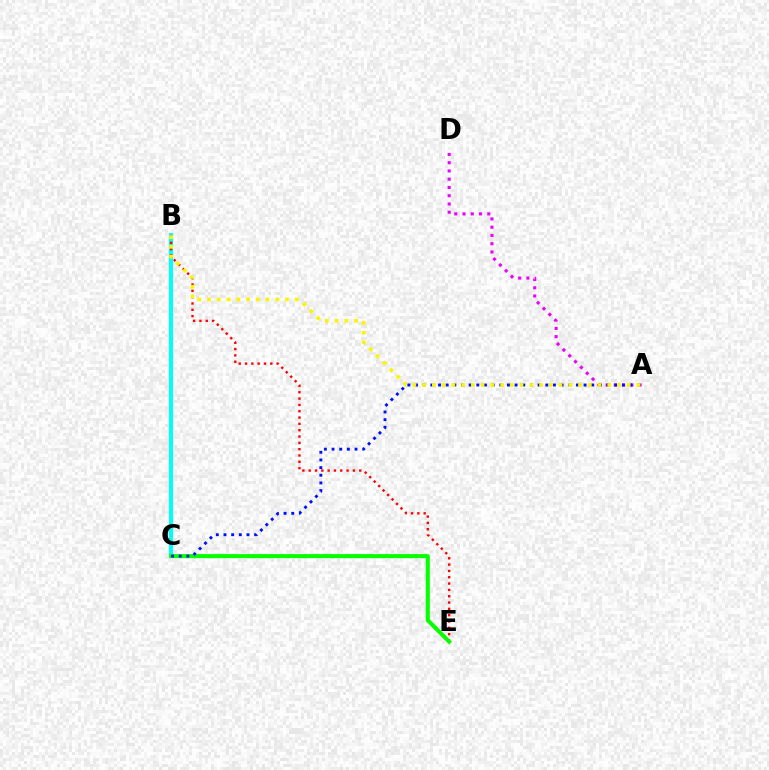{('B', 'C'): [{'color': '#00fff6', 'line_style': 'solid', 'thickness': 2.93}], ('B', 'E'): [{'color': '#ff0000', 'line_style': 'dotted', 'thickness': 1.72}], ('C', 'E'): [{'color': '#08ff00', 'line_style': 'solid', 'thickness': 2.93}], ('A', 'D'): [{'color': '#ee00ff', 'line_style': 'dotted', 'thickness': 2.24}], ('A', 'C'): [{'color': '#0010ff', 'line_style': 'dotted', 'thickness': 2.08}], ('A', 'B'): [{'color': '#fcf500', 'line_style': 'dotted', 'thickness': 2.65}]}